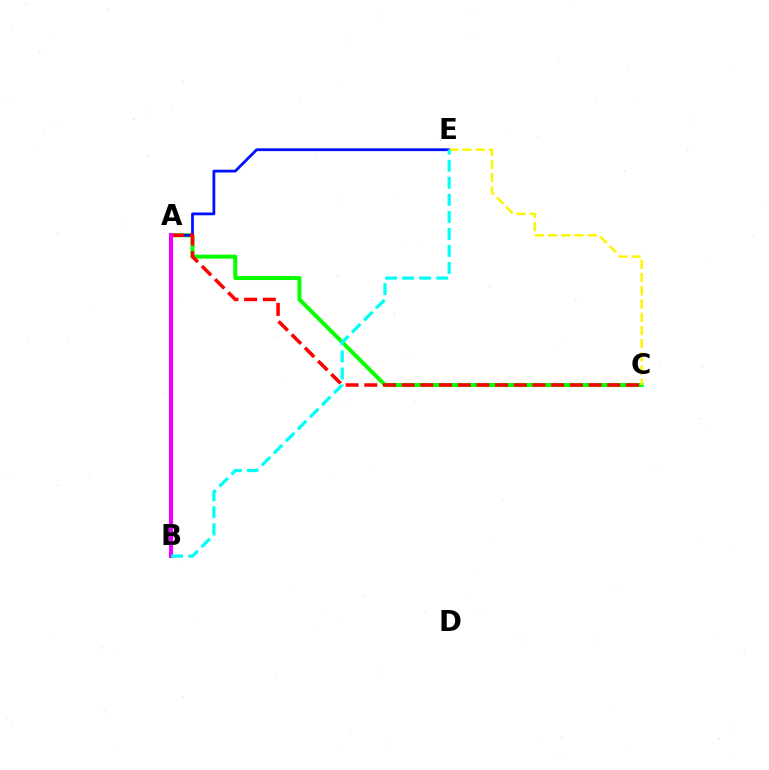{('A', 'C'): [{'color': '#08ff00', 'line_style': 'solid', 'thickness': 2.87}, {'color': '#ff0000', 'line_style': 'dashed', 'thickness': 2.54}], ('A', 'E'): [{'color': '#0010ff', 'line_style': 'solid', 'thickness': 2.0}], ('C', 'E'): [{'color': '#fcf500', 'line_style': 'dashed', 'thickness': 1.8}], ('A', 'B'): [{'color': '#ee00ff', 'line_style': 'solid', 'thickness': 2.94}], ('B', 'E'): [{'color': '#00fff6', 'line_style': 'dashed', 'thickness': 2.31}]}